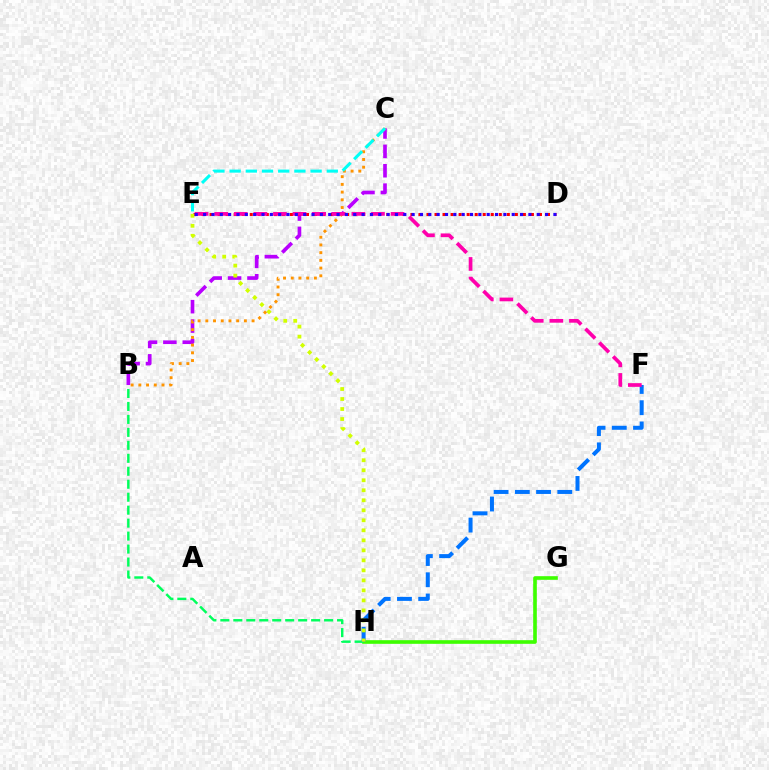{('B', 'C'): [{'color': '#b900ff', 'line_style': 'dashed', 'thickness': 2.63}, {'color': '#ff9400', 'line_style': 'dotted', 'thickness': 2.1}], ('G', 'H'): [{'color': '#3dff00', 'line_style': 'solid', 'thickness': 2.61}], ('B', 'H'): [{'color': '#00ff5c', 'line_style': 'dashed', 'thickness': 1.76}], ('D', 'E'): [{'color': '#ff0000', 'line_style': 'dotted', 'thickness': 2.18}, {'color': '#2500ff', 'line_style': 'dotted', 'thickness': 2.27}], ('F', 'H'): [{'color': '#0074ff', 'line_style': 'dashed', 'thickness': 2.88}], ('E', 'H'): [{'color': '#d1ff00', 'line_style': 'dotted', 'thickness': 2.72}], ('E', 'F'): [{'color': '#ff00ac', 'line_style': 'dashed', 'thickness': 2.66}], ('C', 'E'): [{'color': '#00fff6', 'line_style': 'dashed', 'thickness': 2.2}]}